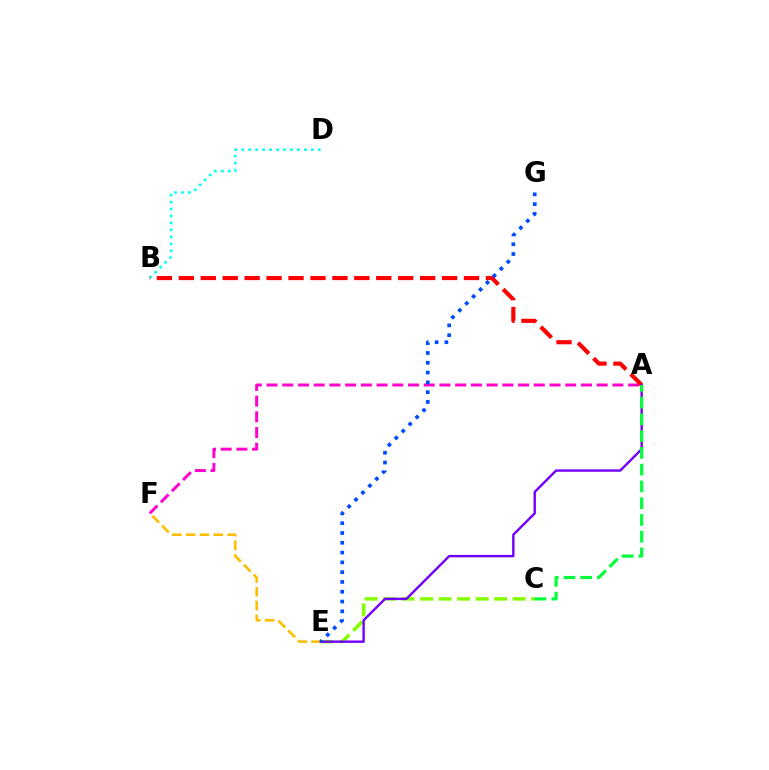{('E', 'F'): [{'color': '#ffbd00', 'line_style': 'dashed', 'thickness': 1.88}], ('B', 'D'): [{'color': '#00fff6', 'line_style': 'dotted', 'thickness': 1.89}], ('C', 'E'): [{'color': '#84ff00', 'line_style': 'dashed', 'thickness': 2.51}], ('A', 'F'): [{'color': '#ff00cf', 'line_style': 'dashed', 'thickness': 2.14}], ('A', 'B'): [{'color': '#ff0000', 'line_style': 'dashed', 'thickness': 2.98}], ('A', 'E'): [{'color': '#7200ff', 'line_style': 'solid', 'thickness': 1.72}], ('A', 'C'): [{'color': '#00ff39', 'line_style': 'dashed', 'thickness': 2.28}], ('E', 'G'): [{'color': '#004bff', 'line_style': 'dotted', 'thickness': 2.66}]}